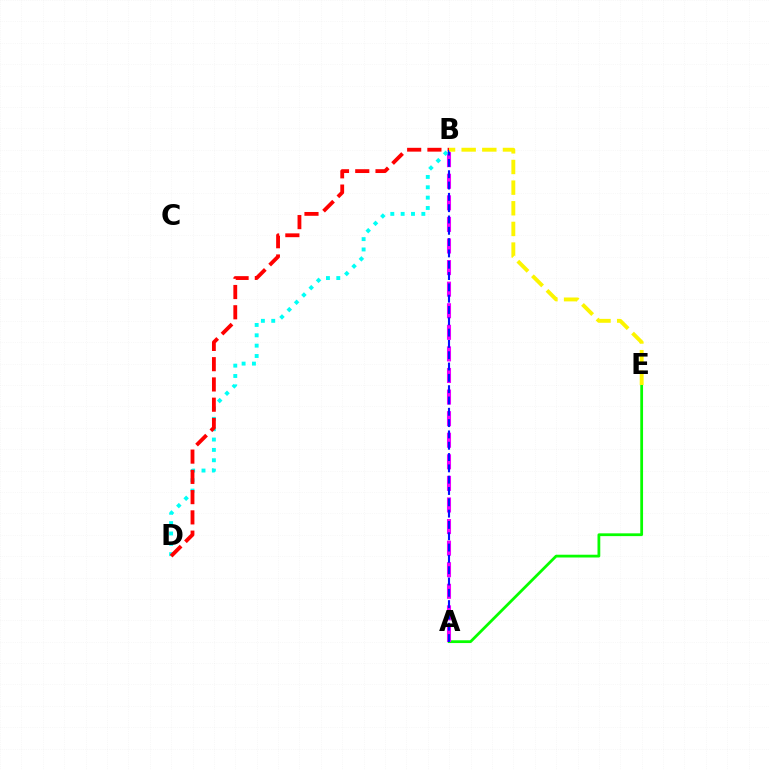{('A', 'E'): [{'color': '#08ff00', 'line_style': 'solid', 'thickness': 2.0}], ('A', 'B'): [{'color': '#ee00ff', 'line_style': 'dashed', 'thickness': 2.93}, {'color': '#0010ff', 'line_style': 'dashed', 'thickness': 1.54}], ('B', 'D'): [{'color': '#00fff6', 'line_style': 'dotted', 'thickness': 2.81}, {'color': '#ff0000', 'line_style': 'dashed', 'thickness': 2.75}], ('B', 'E'): [{'color': '#fcf500', 'line_style': 'dashed', 'thickness': 2.8}]}